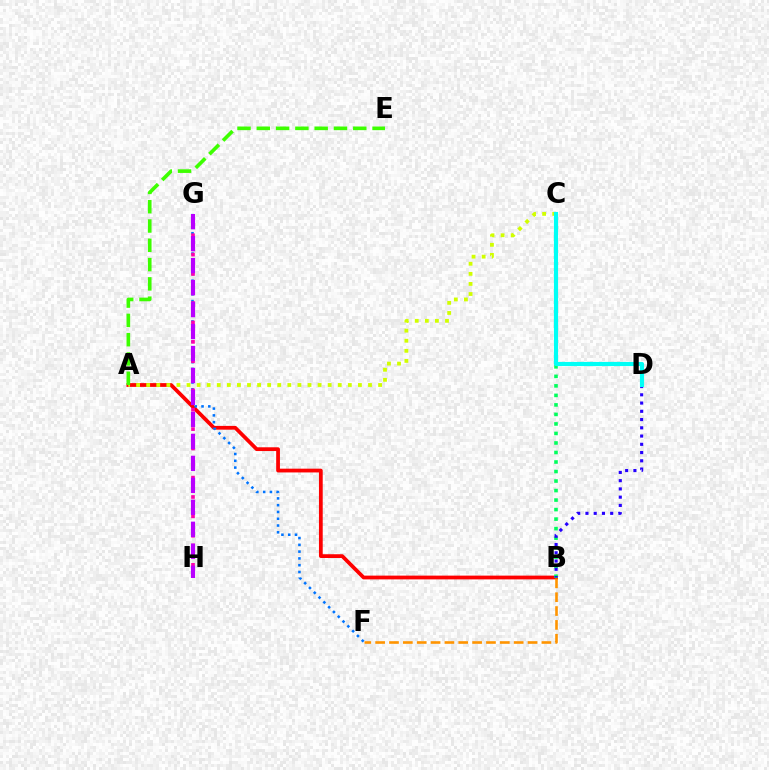{('A', 'B'): [{'color': '#ff0000', 'line_style': 'solid', 'thickness': 2.71}], ('A', 'C'): [{'color': '#d1ff00', 'line_style': 'dotted', 'thickness': 2.74}], ('F', 'G'): [{'color': '#0074ff', 'line_style': 'dotted', 'thickness': 1.84}], ('A', 'E'): [{'color': '#3dff00', 'line_style': 'dashed', 'thickness': 2.62}], ('G', 'H'): [{'color': '#ff00ac', 'line_style': 'dotted', 'thickness': 2.63}, {'color': '#b900ff', 'line_style': 'dashed', 'thickness': 2.99}], ('B', 'C'): [{'color': '#00ff5c', 'line_style': 'dotted', 'thickness': 2.59}], ('B', 'D'): [{'color': '#2500ff', 'line_style': 'dotted', 'thickness': 2.24}], ('B', 'F'): [{'color': '#ff9400', 'line_style': 'dashed', 'thickness': 1.88}], ('C', 'D'): [{'color': '#00fff6', 'line_style': 'solid', 'thickness': 2.98}]}